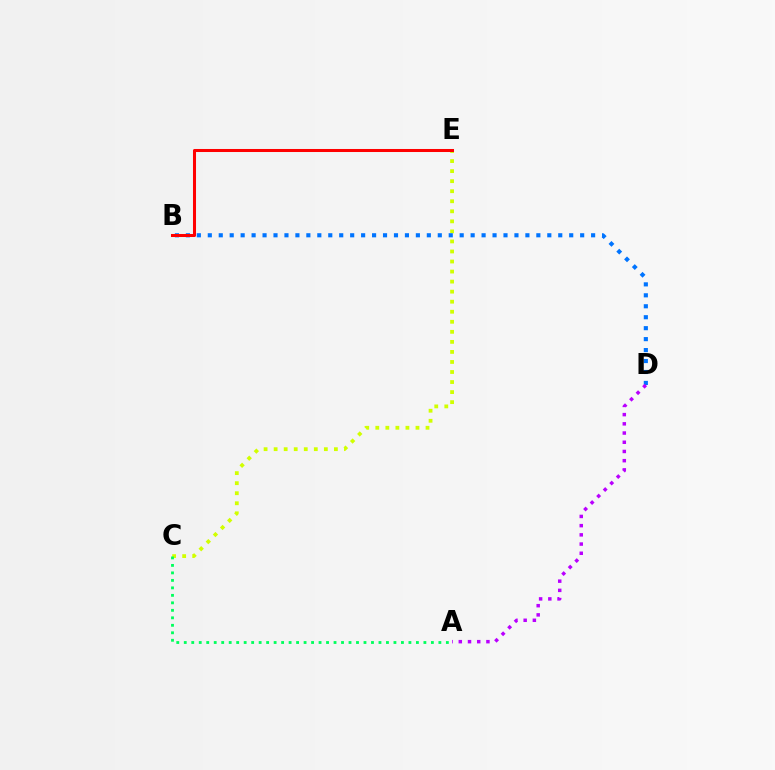{('C', 'E'): [{'color': '#d1ff00', 'line_style': 'dotted', 'thickness': 2.73}], ('B', 'D'): [{'color': '#0074ff', 'line_style': 'dotted', 'thickness': 2.98}], ('A', 'D'): [{'color': '#b900ff', 'line_style': 'dotted', 'thickness': 2.5}], ('B', 'E'): [{'color': '#ff0000', 'line_style': 'solid', 'thickness': 2.19}], ('A', 'C'): [{'color': '#00ff5c', 'line_style': 'dotted', 'thickness': 2.03}]}